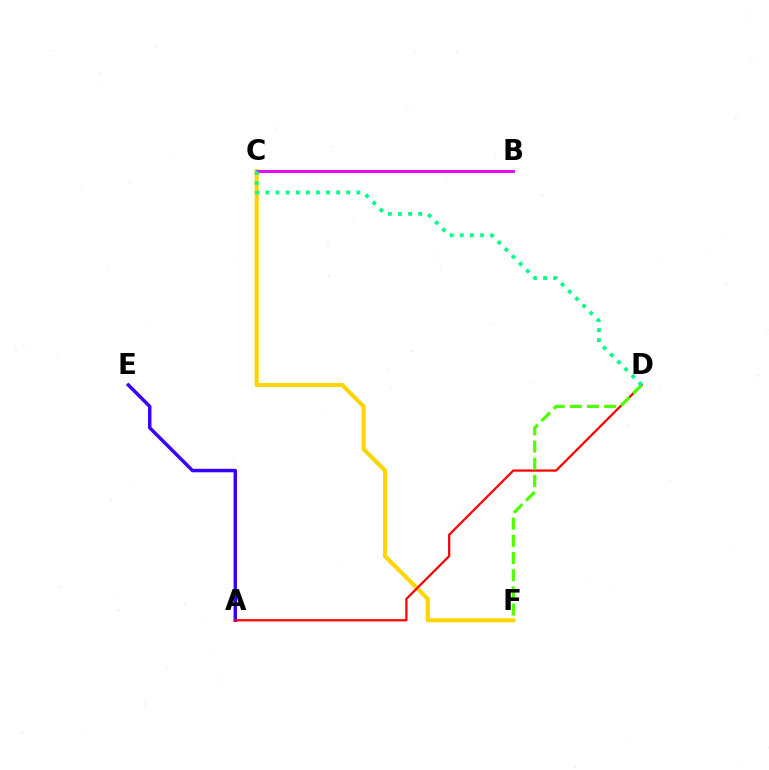{('A', 'E'): [{'color': '#3700ff', 'line_style': 'solid', 'thickness': 2.49}], ('C', 'F'): [{'color': '#ffd500', 'line_style': 'solid', 'thickness': 2.97}], ('B', 'C'): [{'color': '#009eff', 'line_style': 'solid', 'thickness': 2.14}, {'color': '#ff00ed', 'line_style': 'solid', 'thickness': 1.96}], ('A', 'D'): [{'color': '#ff0000', 'line_style': 'solid', 'thickness': 1.62}], ('D', 'F'): [{'color': '#4fff00', 'line_style': 'dashed', 'thickness': 2.33}], ('C', 'D'): [{'color': '#00ff86', 'line_style': 'dotted', 'thickness': 2.74}]}